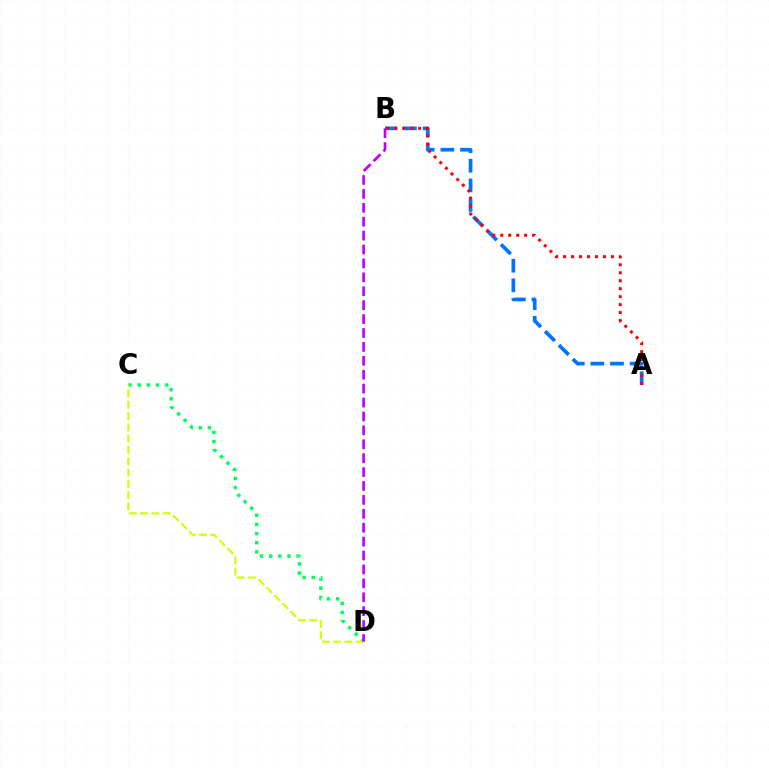{('C', 'D'): [{'color': '#00ff5c', 'line_style': 'dotted', 'thickness': 2.48}, {'color': '#d1ff00', 'line_style': 'dashed', 'thickness': 1.54}], ('A', 'B'): [{'color': '#0074ff', 'line_style': 'dashed', 'thickness': 2.66}, {'color': '#ff0000', 'line_style': 'dotted', 'thickness': 2.17}], ('B', 'D'): [{'color': '#b900ff', 'line_style': 'dashed', 'thickness': 1.89}]}